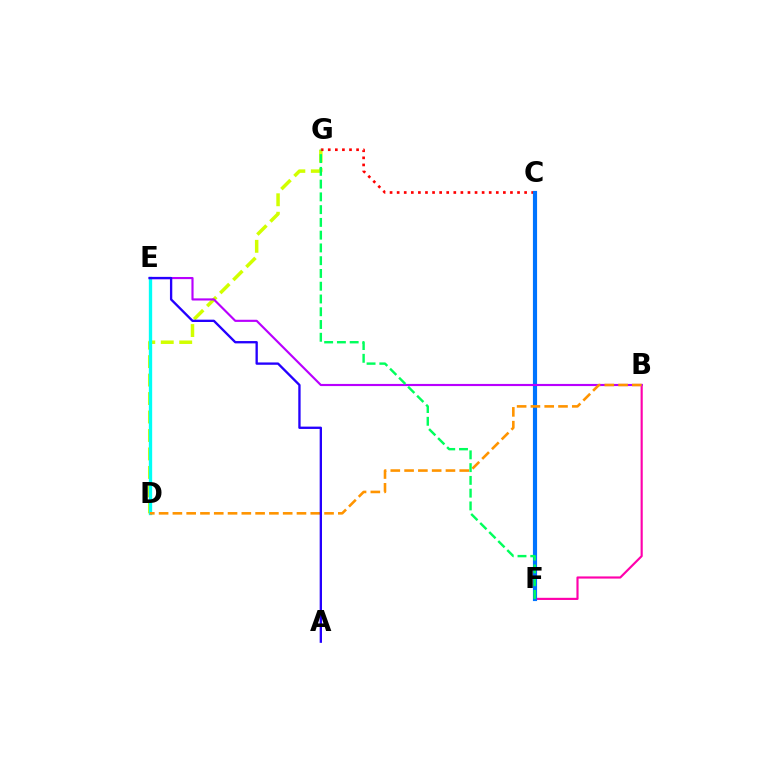{('D', 'E'): [{'color': '#3dff00', 'line_style': 'dashed', 'thickness': 2.12}, {'color': '#00fff6', 'line_style': 'solid', 'thickness': 2.4}], ('D', 'G'): [{'color': '#d1ff00', 'line_style': 'dashed', 'thickness': 2.51}], ('B', 'F'): [{'color': '#ff00ac', 'line_style': 'solid', 'thickness': 1.55}], ('C', 'G'): [{'color': '#ff0000', 'line_style': 'dotted', 'thickness': 1.92}], ('C', 'F'): [{'color': '#0074ff', 'line_style': 'solid', 'thickness': 2.99}], ('B', 'E'): [{'color': '#b900ff', 'line_style': 'solid', 'thickness': 1.55}], ('B', 'D'): [{'color': '#ff9400', 'line_style': 'dashed', 'thickness': 1.87}], ('A', 'E'): [{'color': '#2500ff', 'line_style': 'solid', 'thickness': 1.68}], ('F', 'G'): [{'color': '#00ff5c', 'line_style': 'dashed', 'thickness': 1.73}]}